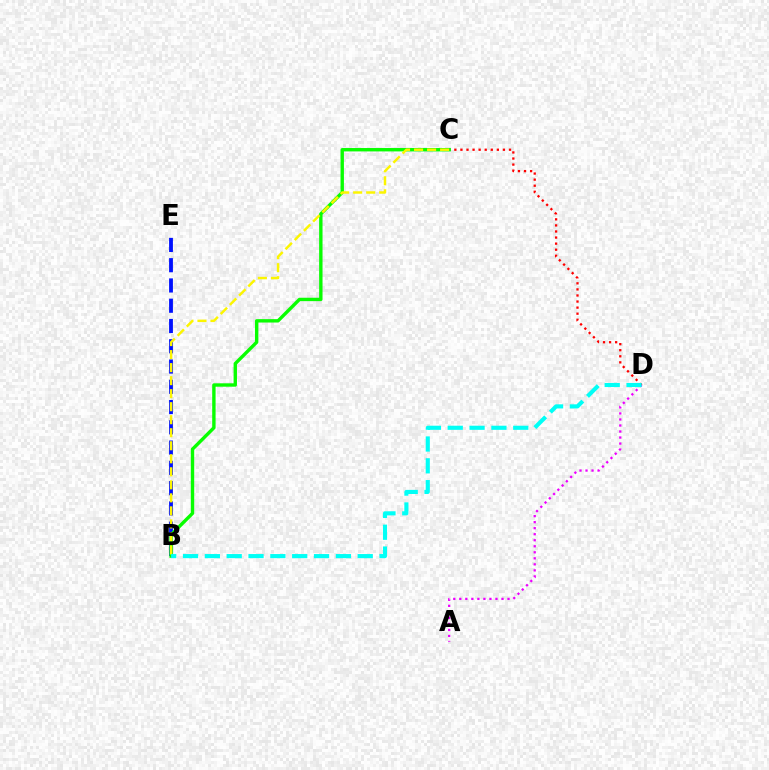{('C', 'D'): [{'color': '#ff0000', 'line_style': 'dotted', 'thickness': 1.65}], ('B', 'E'): [{'color': '#0010ff', 'line_style': 'dashed', 'thickness': 2.75}], ('A', 'D'): [{'color': '#ee00ff', 'line_style': 'dotted', 'thickness': 1.64}], ('B', 'C'): [{'color': '#08ff00', 'line_style': 'solid', 'thickness': 2.44}, {'color': '#fcf500', 'line_style': 'dashed', 'thickness': 1.77}], ('B', 'D'): [{'color': '#00fff6', 'line_style': 'dashed', 'thickness': 2.97}]}